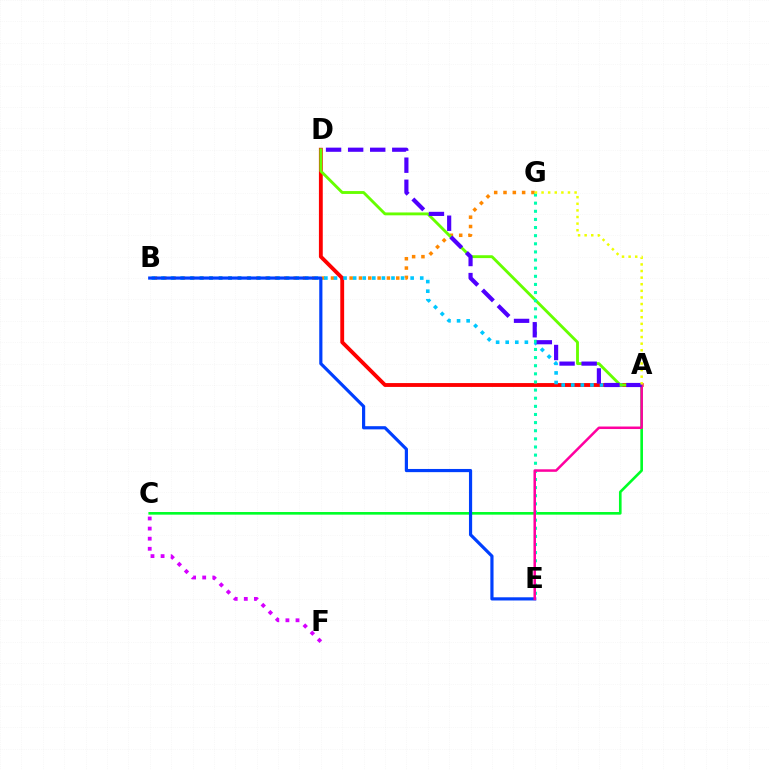{('B', 'G'): [{'color': '#ff8800', 'line_style': 'dotted', 'thickness': 2.53}], ('A', 'D'): [{'color': '#ff0000', 'line_style': 'solid', 'thickness': 2.77}, {'color': '#66ff00', 'line_style': 'solid', 'thickness': 2.06}, {'color': '#4f00ff', 'line_style': 'dashed', 'thickness': 3.0}], ('A', 'B'): [{'color': '#00c7ff', 'line_style': 'dotted', 'thickness': 2.6}], ('A', 'C'): [{'color': '#00ff27', 'line_style': 'solid', 'thickness': 1.9}], ('B', 'E'): [{'color': '#003fff', 'line_style': 'solid', 'thickness': 2.29}], ('E', 'G'): [{'color': '#00ffaf', 'line_style': 'dotted', 'thickness': 2.21}], ('C', 'F'): [{'color': '#d600ff', 'line_style': 'dotted', 'thickness': 2.74}], ('A', 'E'): [{'color': '#ff00a0', 'line_style': 'solid', 'thickness': 1.81}], ('A', 'G'): [{'color': '#eeff00', 'line_style': 'dotted', 'thickness': 1.79}]}